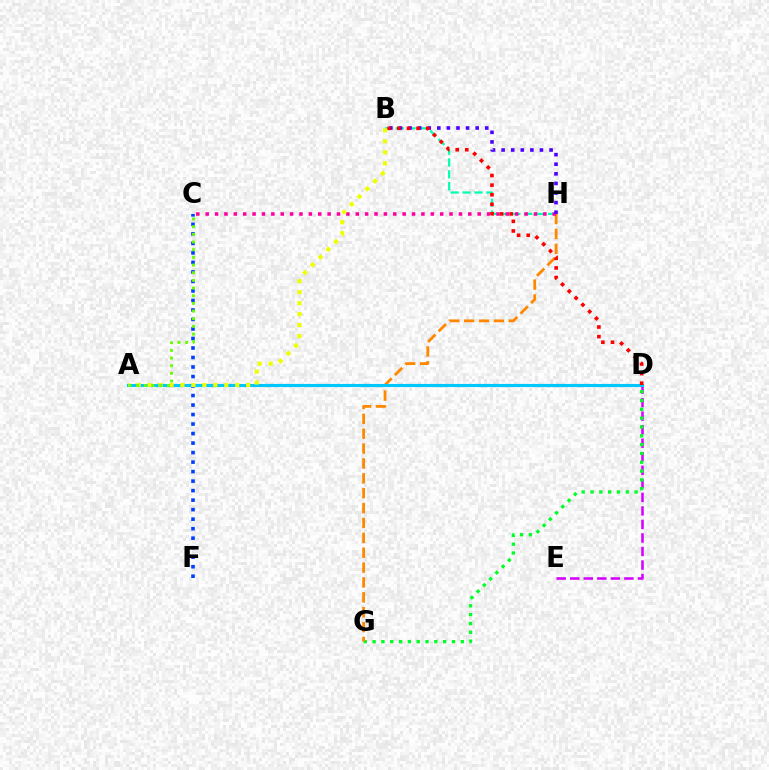{('D', 'E'): [{'color': '#d600ff', 'line_style': 'dashed', 'thickness': 1.84}], ('C', 'F'): [{'color': '#003fff', 'line_style': 'dotted', 'thickness': 2.58}], ('D', 'G'): [{'color': '#00ff27', 'line_style': 'dotted', 'thickness': 2.4}], ('G', 'H'): [{'color': '#ff8800', 'line_style': 'dashed', 'thickness': 2.02}], ('B', 'H'): [{'color': '#00ffaf', 'line_style': 'dashed', 'thickness': 1.61}, {'color': '#4f00ff', 'line_style': 'dotted', 'thickness': 2.61}], ('C', 'H'): [{'color': '#ff00a0', 'line_style': 'dotted', 'thickness': 2.55}], ('A', 'D'): [{'color': '#00c7ff', 'line_style': 'solid', 'thickness': 2.26}], ('B', 'D'): [{'color': '#ff0000', 'line_style': 'dotted', 'thickness': 2.61}], ('A', 'B'): [{'color': '#eeff00', 'line_style': 'dotted', 'thickness': 2.98}], ('A', 'C'): [{'color': '#66ff00', 'line_style': 'dotted', 'thickness': 2.08}]}